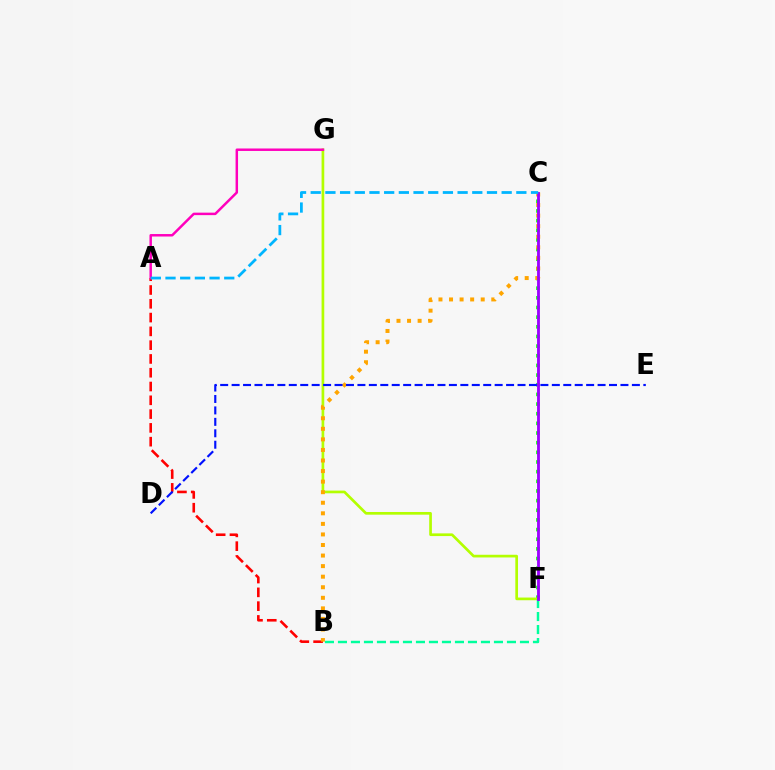{('C', 'F'): [{'color': '#08ff00', 'line_style': 'dotted', 'thickness': 2.62}, {'color': '#9b00ff', 'line_style': 'solid', 'thickness': 2.04}], ('F', 'G'): [{'color': '#b3ff00', 'line_style': 'solid', 'thickness': 1.93}], ('A', 'B'): [{'color': '#ff0000', 'line_style': 'dashed', 'thickness': 1.87}], ('B', 'C'): [{'color': '#ffa500', 'line_style': 'dotted', 'thickness': 2.87}], ('B', 'F'): [{'color': '#00ff9d', 'line_style': 'dashed', 'thickness': 1.77}], ('A', 'G'): [{'color': '#ff00bd', 'line_style': 'solid', 'thickness': 1.78}], ('D', 'E'): [{'color': '#0010ff', 'line_style': 'dashed', 'thickness': 1.55}], ('A', 'C'): [{'color': '#00b5ff', 'line_style': 'dashed', 'thickness': 2.0}]}